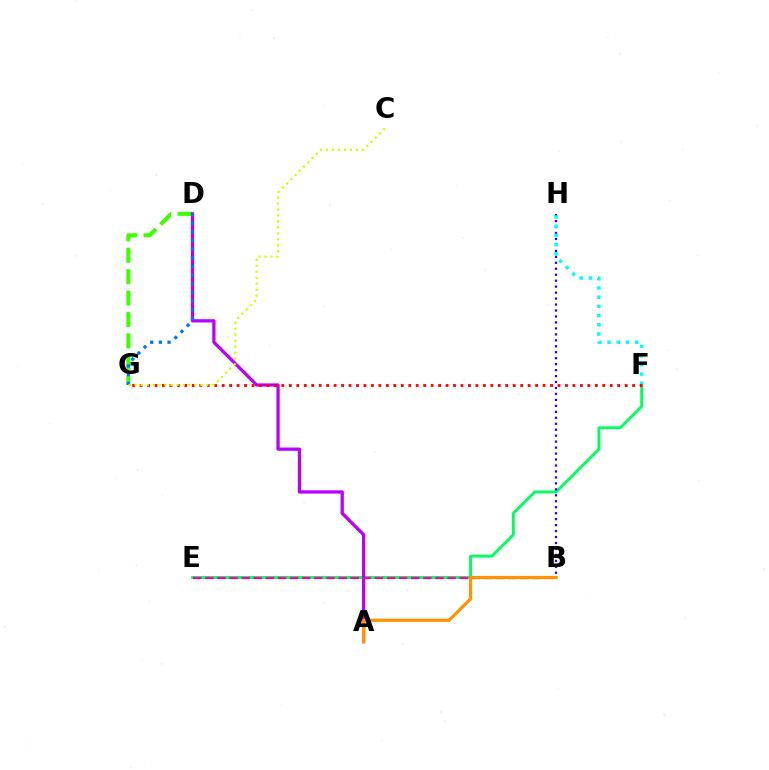{('E', 'F'): [{'color': '#00ff5c', 'line_style': 'solid', 'thickness': 2.07}], ('B', 'H'): [{'color': '#2500ff', 'line_style': 'dotted', 'thickness': 1.62}], ('D', 'G'): [{'color': '#3dff00', 'line_style': 'dashed', 'thickness': 2.91}, {'color': '#0074ff', 'line_style': 'dotted', 'thickness': 2.35}], ('F', 'H'): [{'color': '#00fff6', 'line_style': 'dotted', 'thickness': 2.5}], ('A', 'D'): [{'color': '#b900ff', 'line_style': 'solid', 'thickness': 2.35}], ('B', 'E'): [{'color': '#ff00ac', 'line_style': 'dashed', 'thickness': 1.65}], ('F', 'G'): [{'color': '#ff0000', 'line_style': 'dotted', 'thickness': 2.03}], ('A', 'B'): [{'color': '#ff9400', 'line_style': 'solid', 'thickness': 2.3}], ('C', 'G'): [{'color': '#d1ff00', 'line_style': 'dotted', 'thickness': 1.62}]}